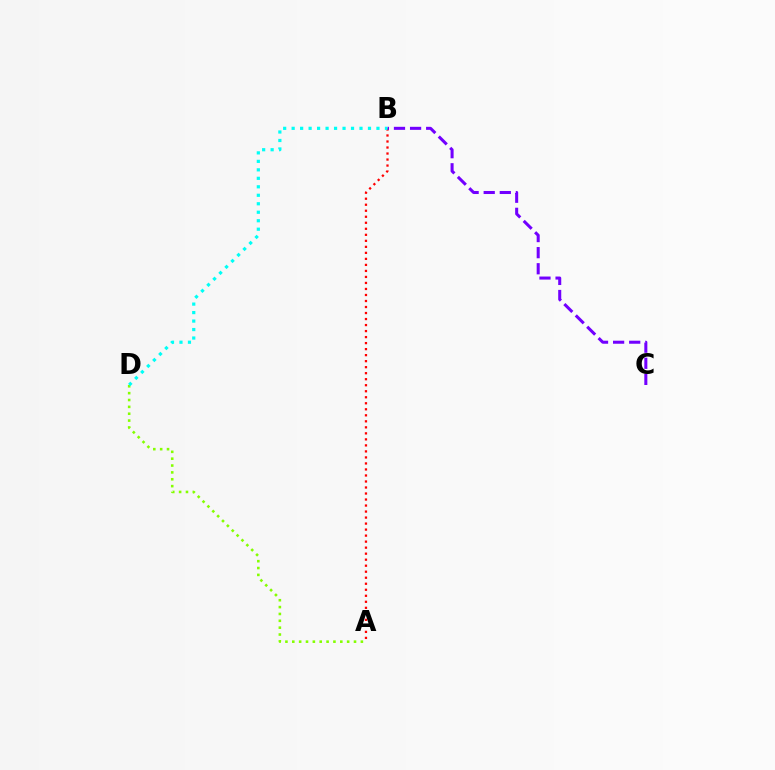{('A', 'B'): [{'color': '#ff0000', 'line_style': 'dotted', 'thickness': 1.63}], ('A', 'D'): [{'color': '#84ff00', 'line_style': 'dotted', 'thickness': 1.86}], ('B', 'C'): [{'color': '#7200ff', 'line_style': 'dashed', 'thickness': 2.19}], ('B', 'D'): [{'color': '#00fff6', 'line_style': 'dotted', 'thickness': 2.3}]}